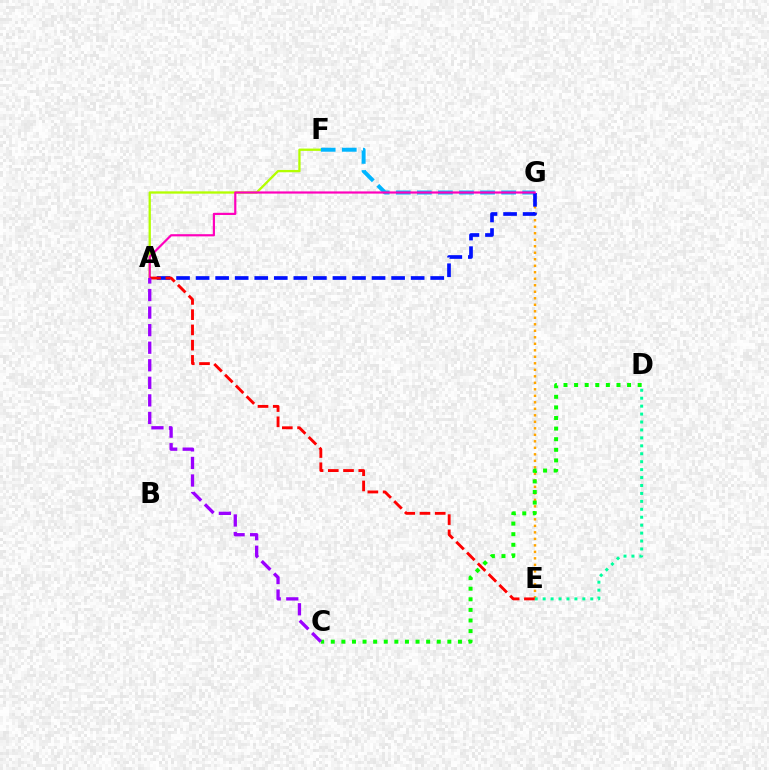{('A', 'F'): [{'color': '#b3ff00', 'line_style': 'solid', 'thickness': 1.66}], ('E', 'G'): [{'color': '#ffa500', 'line_style': 'dotted', 'thickness': 1.77}], ('F', 'G'): [{'color': '#00b5ff', 'line_style': 'dashed', 'thickness': 2.86}], ('A', 'G'): [{'color': '#0010ff', 'line_style': 'dashed', 'thickness': 2.66}, {'color': '#ff00bd', 'line_style': 'solid', 'thickness': 1.57}], ('C', 'D'): [{'color': '#08ff00', 'line_style': 'dotted', 'thickness': 2.88}], ('D', 'E'): [{'color': '#00ff9d', 'line_style': 'dotted', 'thickness': 2.16}], ('A', 'E'): [{'color': '#ff0000', 'line_style': 'dashed', 'thickness': 2.07}], ('A', 'C'): [{'color': '#9b00ff', 'line_style': 'dashed', 'thickness': 2.39}]}